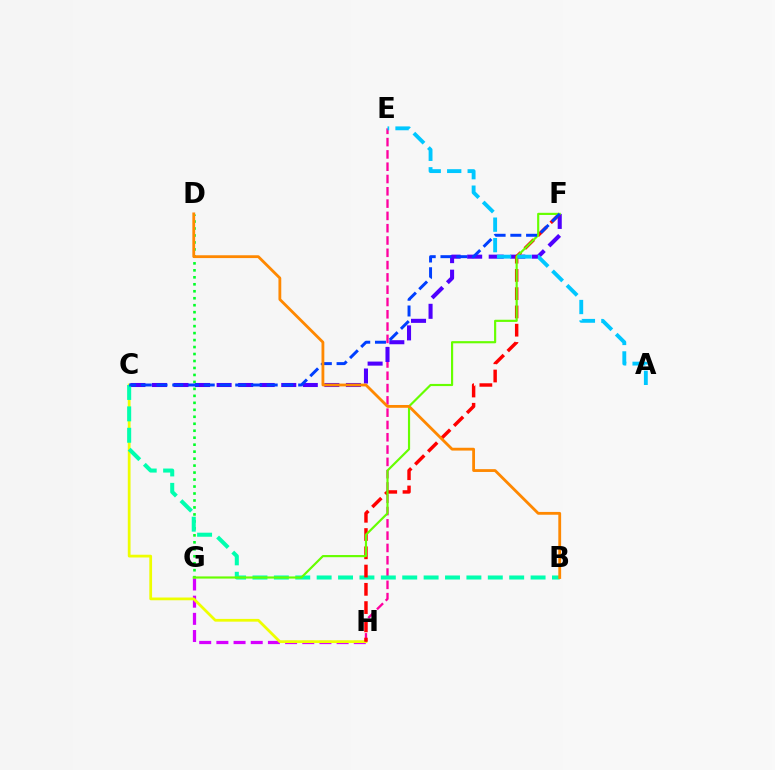{('G', 'H'): [{'color': '#d600ff', 'line_style': 'dashed', 'thickness': 2.33}], ('C', 'H'): [{'color': '#eeff00', 'line_style': 'solid', 'thickness': 1.98}], ('D', 'G'): [{'color': '#00ff27', 'line_style': 'dotted', 'thickness': 1.89}], ('E', 'H'): [{'color': '#ff00a0', 'line_style': 'dashed', 'thickness': 1.67}], ('C', 'F'): [{'color': '#4f00ff', 'line_style': 'dashed', 'thickness': 2.93}, {'color': '#003fff', 'line_style': 'dashed', 'thickness': 2.14}], ('B', 'C'): [{'color': '#00ffaf', 'line_style': 'dashed', 'thickness': 2.91}], ('F', 'H'): [{'color': '#ff0000', 'line_style': 'dashed', 'thickness': 2.48}], ('F', 'G'): [{'color': '#66ff00', 'line_style': 'solid', 'thickness': 1.56}], ('A', 'E'): [{'color': '#00c7ff', 'line_style': 'dashed', 'thickness': 2.78}], ('B', 'D'): [{'color': '#ff8800', 'line_style': 'solid', 'thickness': 2.02}]}